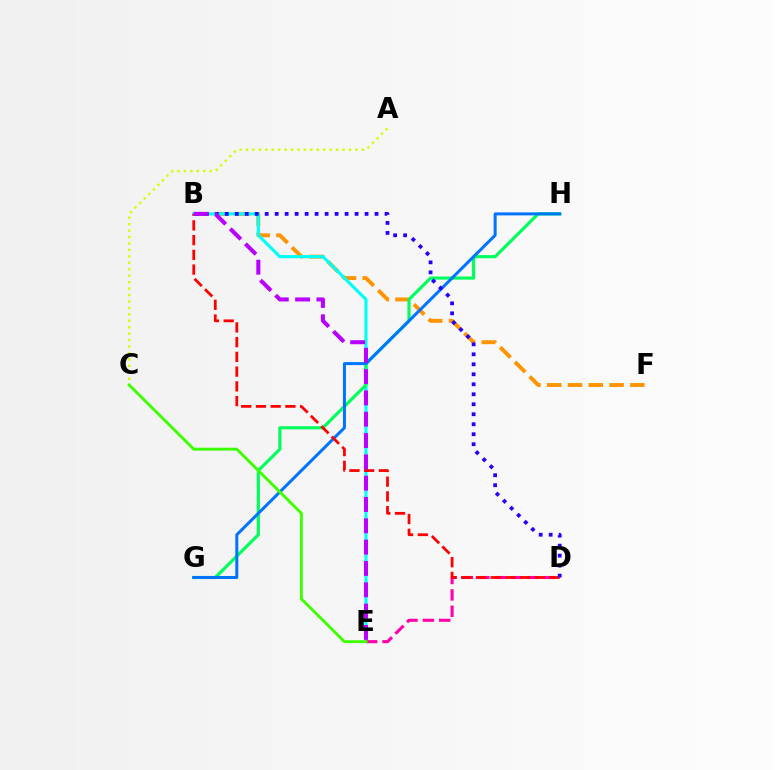{('A', 'C'): [{'color': '#d1ff00', 'line_style': 'dotted', 'thickness': 1.75}], ('B', 'F'): [{'color': '#ff9400', 'line_style': 'dashed', 'thickness': 2.82}], ('B', 'E'): [{'color': '#00fff6', 'line_style': 'solid', 'thickness': 2.26}, {'color': '#b900ff', 'line_style': 'dashed', 'thickness': 2.9}], ('G', 'H'): [{'color': '#00ff5c', 'line_style': 'solid', 'thickness': 2.27}, {'color': '#0074ff', 'line_style': 'solid', 'thickness': 2.17}], ('D', 'E'): [{'color': '#ff00ac', 'line_style': 'dashed', 'thickness': 2.22}], ('C', 'E'): [{'color': '#3dff00', 'line_style': 'solid', 'thickness': 2.07}], ('B', 'D'): [{'color': '#ff0000', 'line_style': 'dashed', 'thickness': 2.0}, {'color': '#2500ff', 'line_style': 'dotted', 'thickness': 2.71}]}